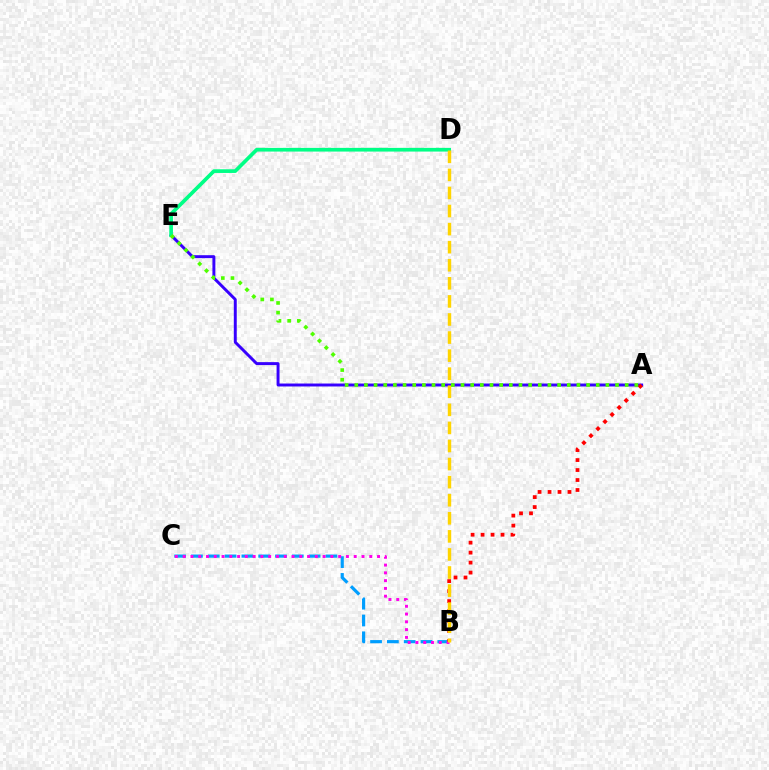{('A', 'E'): [{'color': '#3700ff', 'line_style': 'solid', 'thickness': 2.12}, {'color': '#4fff00', 'line_style': 'dotted', 'thickness': 2.62}], ('B', 'C'): [{'color': '#009eff', 'line_style': 'dashed', 'thickness': 2.28}, {'color': '#ff00ed', 'line_style': 'dotted', 'thickness': 2.11}], ('D', 'E'): [{'color': '#00ff86', 'line_style': 'solid', 'thickness': 2.66}], ('A', 'B'): [{'color': '#ff0000', 'line_style': 'dotted', 'thickness': 2.71}], ('B', 'D'): [{'color': '#ffd500', 'line_style': 'dashed', 'thickness': 2.46}]}